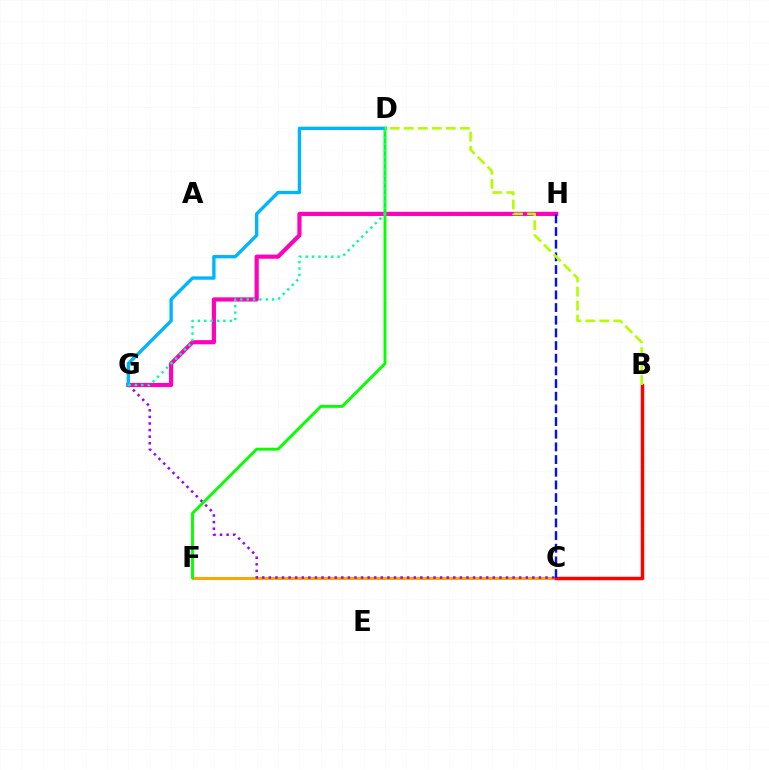{('C', 'F'): [{'color': '#ffa500', 'line_style': 'solid', 'thickness': 2.13}], ('C', 'G'): [{'color': '#9b00ff', 'line_style': 'dotted', 'thickness': 1.79}], ('G', 'H'): [{'color': '#ff00bd', 'line_style': 'solid', 'thickness': 2.99}], ('D', 'G'): [{'color': '#00b5ff', 'line_style': 'solid', 'thickness': 2.42}, {'color': '#00ff9d', 'line_style': 'dotted', 'thickness': 1.73}], ('D', 'F'): [{'color': '#08ff00', 'line_style': 'solid', 'thickness': 2.09}], ('B', 'C'): [{'color': '#ff0000', 'line_style': 'solid', 'thickness': 2.49}], ('C', 'H'): [{'color': '#0010ff', 'line_style': 'dashed', 'thickness': 1.72}], ('B', 'D'): [{'color': '#b3ff00', 'line_style': 'dashed', 'thickness': 1.9}]}